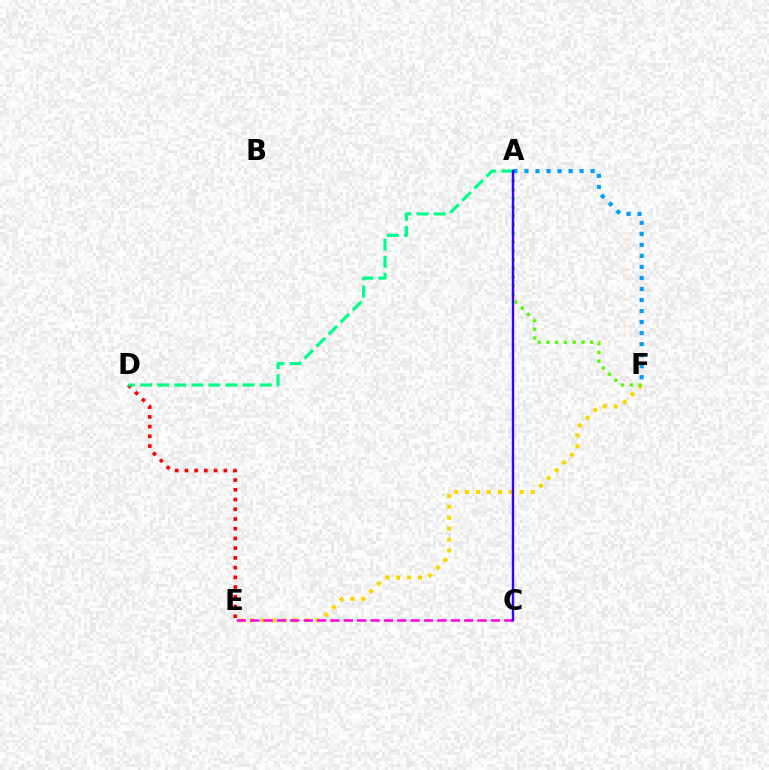{('E', 'F'): [{'color': '#ffd500', 'line_style': 'dotted', 'thickness': 2.97}], ('C', 'E'): [{'color': '#ff00ed', 'line_style': 'dashed', 'thickness': 1.82}], ('D', 'E'): [{'color': '#ff0000', 'line_style': 'dotted', 'thickness': 2.64}], ('A', 'F'): [{'color': '#4fff00', 'line_style': 'dotted', 'thickness': 2.37}, {'color': '#009eff', 'line_style': 'dotted', 'thickness': 3.0}], ('A', 'D'): [{'color': '#00ff86', 'line_style': 'dashed', 'thickness': 2.32}], ('A', 'C'): [{'color': '#3700ff', 'line_style': 'solid', 'thickness': 1.73}]}